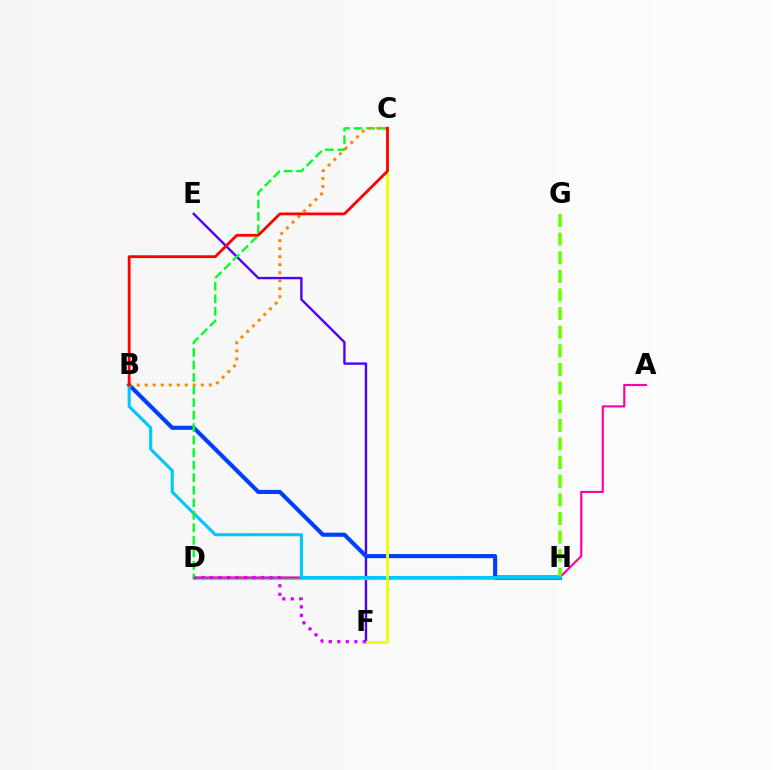{('E', 'F'): [{'color': '#4f00ff', 'line_style': 'solid', 'thickness': 1.71}], ('D', 'H'): [{'color': '#00ffaf', 'line_style': 'solid', 'thickness': 2.27}], ('A', 'D'): [{'color': '#ff00a0', 'line_style': 'solid', 'thickness': 1.54}], ('B', 'H'): [{'color': '#003fff', 'line_style': 'solid', 'thickness': 2.96}, {'color': '#00c7ff', 'line_style': 'solid', 'thickness': 2.24}], ('G', 'H'): [{'color': '#66ff00', 'line_style': 'dashed', 'thickness': 2.53}], ('C', 'F'): [{'color': '#eeff00', 'line_style': 'solid', 'thickness': 2.04}], ('D', 'F'): [{'color': '#d600ff', 'line_style': 'dotted', 'thickness': 2.32}], ('C', 'D'): [{'color': '#00ff27', 'line_style': 'dashed', 'thickness': 1.7}], ('B', 'C'): [{'color': '#ff8800', 'line_style': 'dotted', 'thickness': 2.18}, {'color': '#ff0000', 'line_style': 'solid', 'thickness': 2.02}]}